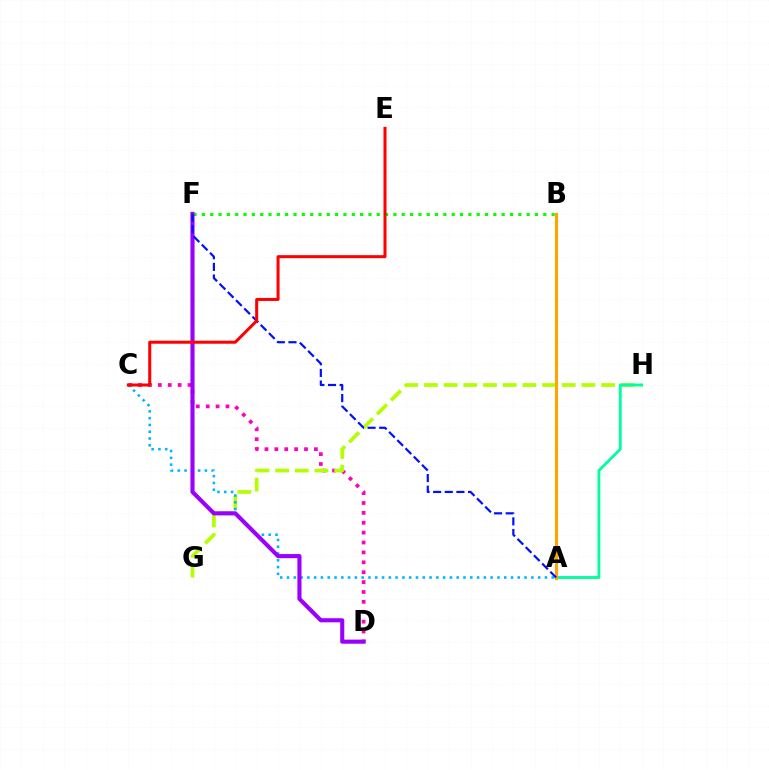{('C', 'D'): [{'color': '#ff00bd', 'line_style': 'dotted', 'thickness': 2.69}], ('G', 'H'): [{'color': '#b3ff00', 'line_style': 'dashed', 'thickness': 2.67}], ('A', 'H'): [{'color': '#00ff9d', 'line_style': 'solid', 'thickness': 2.05}], ('A', 'B'): [{'color': '#ffa500', 'line_style': 'solid', 'thickness': 2.23}], ('A', 'C'): [{'color': '#00b5ff', 'line_style': 'dotted', 'thickness': 1.84}], ('B', 'F'): [{'color': '#08ff00', 'line_style': 'dotted', 'thickness': 2.26}], ('D', 'F'): [{'color': '#9b00ff', 'line_style': 'solid', 'thickness': 2.95}], ('A', 'F'): [{'color': '#0010ff', 'line_style': 'dashed', 'thickness': 1.58}], ('C', 'E'): [{'color': '#ff0000', 'line_style': 'solid', 'thickness': 2.18}]}